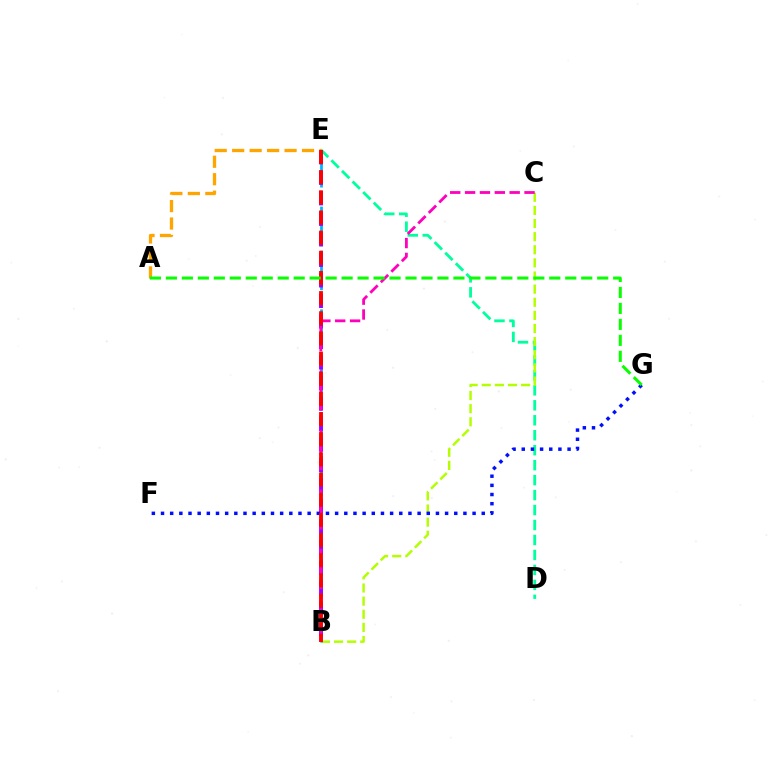{('D', 'E'): [{'color': '#00ff9d', 'line_style': 'dashed', 'thickness': 2.03}], ('B', 'C'): [{'color': '#b3ff00', 'line_style': 'dashed', 'thickness': 1.78}, {'color': '#ff00bd', 'line_style': 'dashed', 'thickness': 2.02}], ('B', 'E'): [{'color': '#00b5ff', 'line_style': 'dashed', 'thickness': 1.99}, {'color': '#9b00ff', 'line_style': 'dashed', 'thickness': 2.79}, {'color': '#ff0000', 'line_style': 'dashed', 'thickness': 2.74}], ('A', 'E'): [{'color': '#ffa500', 'line_style': 'dashed', 'thickness': 2.37}], ('F', 'G'): [{'color': '#0010ff', 'line_style': 'dotted', 'thickness': 2.49}], ('A', 'G'): [{'color': '#08ff00', 'line_style': 'dashed', 'thickness': 2.17}]}